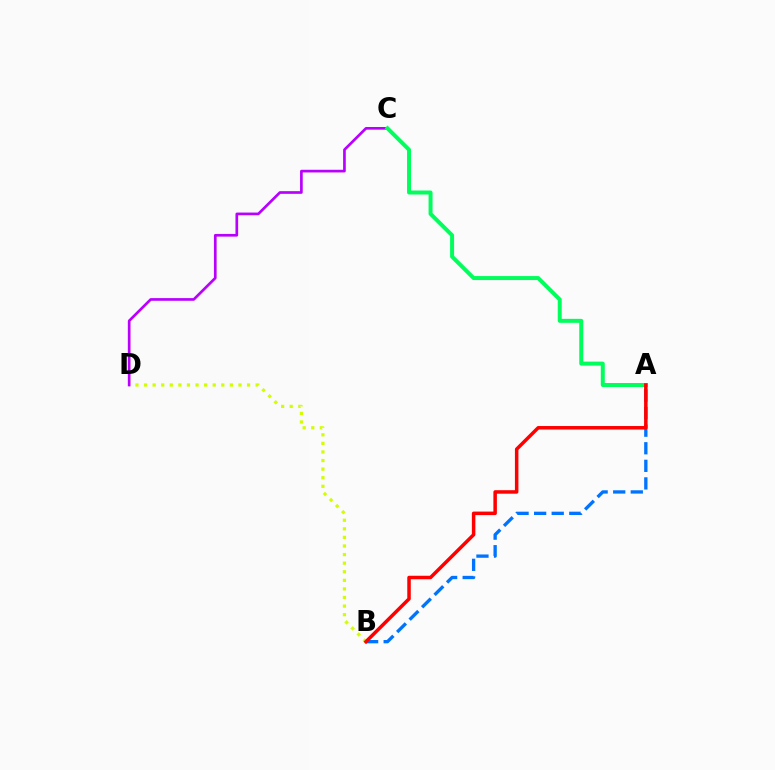{('B', 'D'): [{'color': '#d1ff00', 'line_style': 'dotted', 'thickness': 2.33}], ('A', 'B'): [{'color': '#0074ff', 'line_style': 'dashed', 'thickness': 2.39}, {'color': '#ff0000', 'line_style': 'solid', 'thickness': 2.52}], ('C', 'D'): [{'color': '#b900ff', 'line_style': 'solid', 'thickness': 1.93}], ('A', 'C'): [{'color': '#00ff5c', 'line_style': 'solid', 'thickness': 2.86}]}